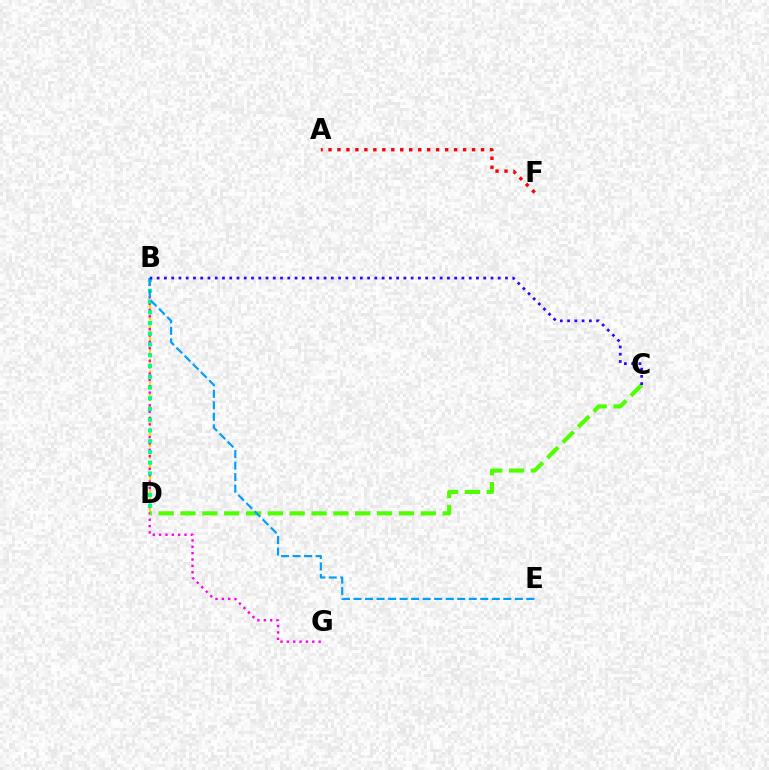{('A', 'F'): [{'color': '#ff0000', 'line_style': 'dotted', 'thickness': 2.44}], ('B', 'D'): [{'color': '#ffd500', 'line_style': 'dashed', 'thickness': 1.56}, {'color': '#00ff86', 'line_style': 'dotted', 'thickness': 2.92}], ('B', 'G'): [{'color': '#ff00ed', 'line_style': 'dotted', 'thickness': 1.73}], ('C', 'D'): [{'color': '#4fff00', 'line_style': 'dashed', 'thickness': 2.97}], ('B', 'E'): [{'color': '#009eff', 'line_style': 'dashed', 'thickness': 1.57}], ('B', 'C'): [{'color': '#3700ff', 'line_style': 'dotted', 'thickness': 1.97}]}